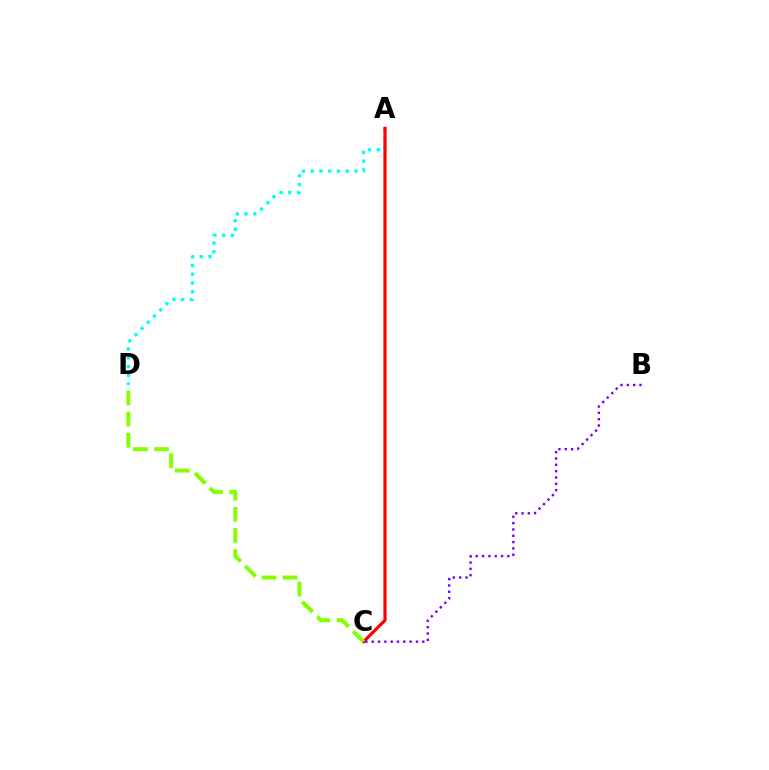{('A', 'D'): [{'color': '#00fff6', 'line_style': 'dotted', 'thickness': 2.38}], ('A', 'C'): [{'color': '#ff0000', 'line_style': 'solid', 'thickness': 2.3}], ('C', 'D'): [{'color': '#84ff00', 'line_style': 'dashed', 'thickness': 2.86}], ('B', 'C'): [{'color': '#7200ff', 'line_style': 'dotted', 'thickness': 1.72}]}